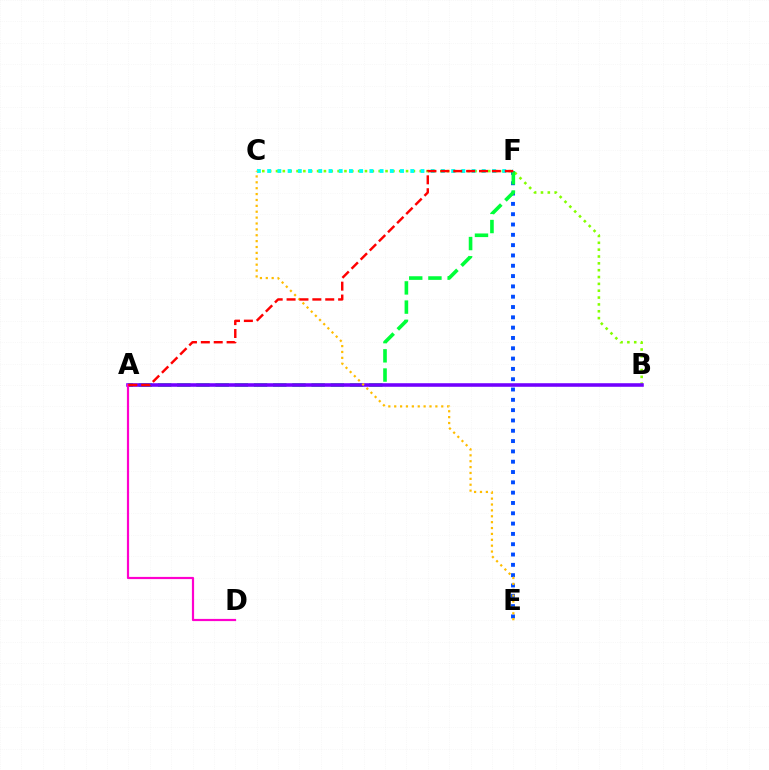{('E', 'F'): [{'color': '#004bff', 'line_style': 'dotted', 'thickness': 2.8}], ('B', 'C'): [{'color': '#84ff00', 'line_style': 'dotted', 'thickness': 1.86}], ('A', 'F'): [{'color': '#00ff39', 'line_style': 'dashed', 'thickness': 2.61}, {'color': '#ff0000', 'line_style': 'dashed', 'thickness': 1.75}], ('C', 'F'): [{'color': '#00fff6', 'line_style': 'dotted', 'thickness': 2.78}], ('A', 'B'): [{'color': '#7200ff', 'line_style': 'solid', 'thickness': 2.56}], ('A', 'D'): [{'color': '#ff00cf', 'line_style': 'solid', 'thickness': 1.58}], ('C', 'E'): [{'color': '#ffbd00', 'line_style': 'dotted', 'thickness': 1.6}]}